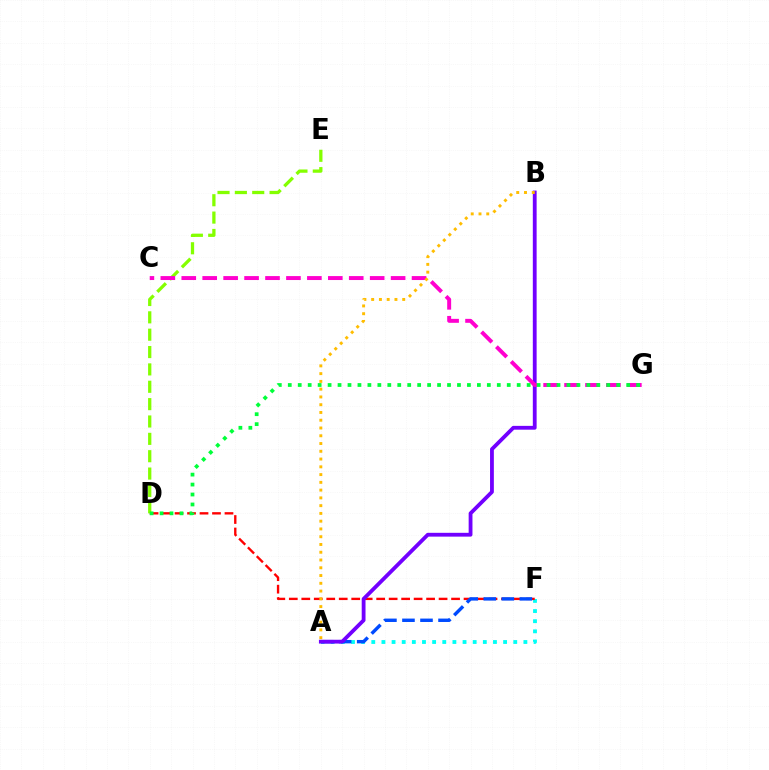{('A', 'F'): [{'color': '#00fff6', 'line_style': 'dotted', 'thickness': 2.76}, {'color': '#004bff', 'line_style': 'dashed', 'thickness': 2.45}], ('D', 'F'): [{'color': '#ff0000', 'line_style': 'dashed', 'thickness': 1.7}], ('A', 'B'): [{'color': '#7200ff', 'line_style': 'solid', 'thickness': 2.74}, {'color': '#ffbd00', 'line_style': 'dotted', 'thickness': 2.11}], ('D', 'E'): [{'color': '#84ff00', 'line_style': 'dashed', 'thickness': 2.36}], ('C', 'G'): [{'color': '#ff00cf', 'line_style': 'dashed', 'thickness': 2.84}], ('D', 'G'): [{'color': '#00ff39', 'line_style': 'dotted', 'thickness': 2.7}]}